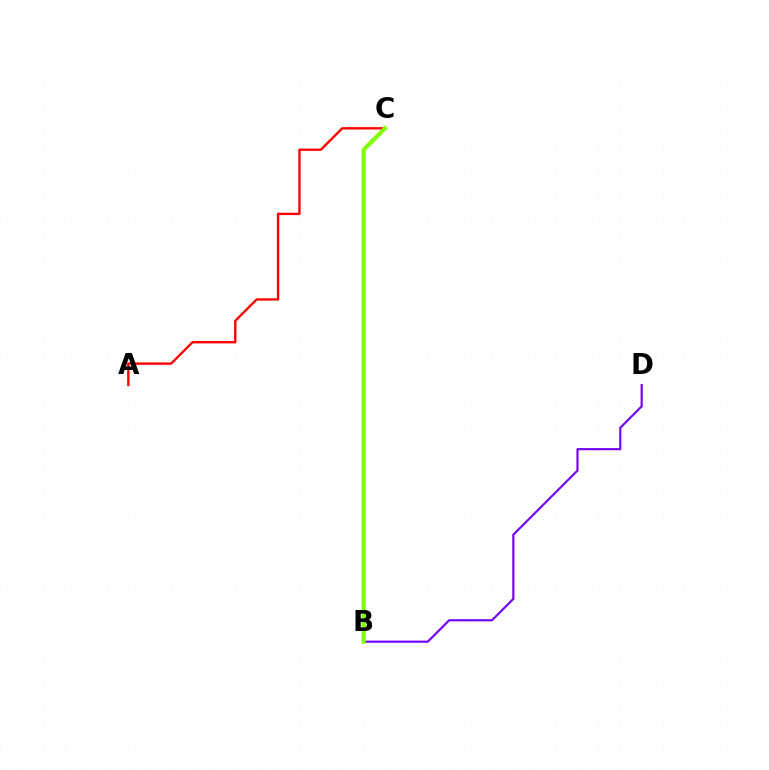{('B', 'D'): [{'color': '#7200ff', 'line_style': 'solid', 'thickness': 1.55}], ('B', 'C'): [{'color': '#00fff6', 'line_style': 'dotted', 'thickness': 2.19}, {'color': '#84ff00', 'line_style': 'solid', 'thickness': 2.98}], ('A', 'C'): [{'color': '#ff0000', 'line_style': 'solid', 'thickness': 1.7}]}